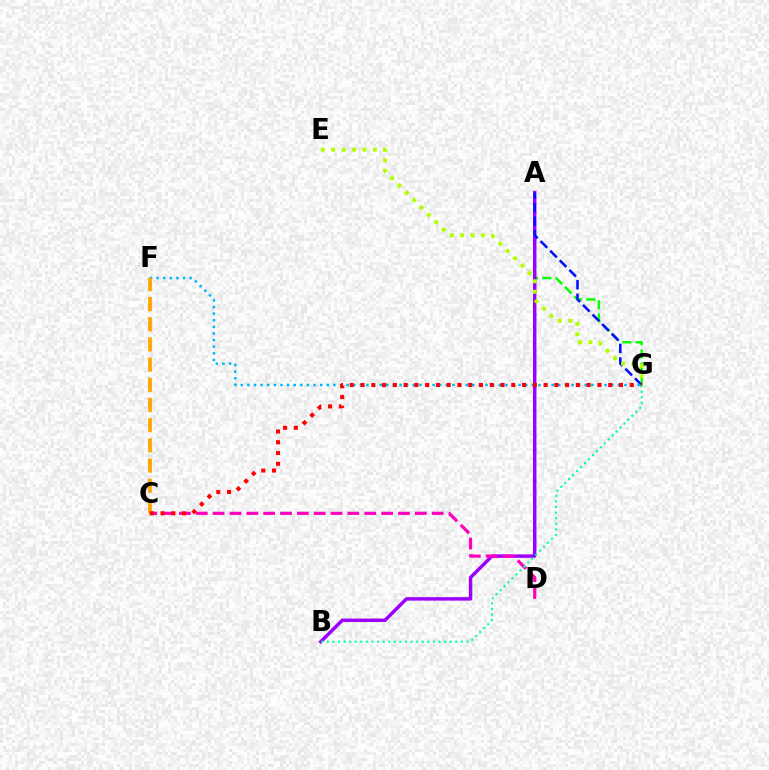{('A', 'G'): [{'color': '#08ff00', 'line_style': 'dashed', 'thickness': 1.8}, {'color': '#0010ff', 'line_style': 'dashed', 'thickness': 1.84}], ('A', 'B'): [{'color': '#9b00ff', 'line_style': 'solid', 'thickness': 2.48}], ('C', 'D'): [{'color': '#ff00bd', 'line_style': 'dashed', 'thickness': 2.29}], ('F', 'G'): [{'color': '#00b5ff', 'line_style': 'dotted', 'thickness': 1.8}], ('E', 'G'): [{'color': '#b3ff00', 'line_style': 'dotted', 'thickness': 2.83}], ('C', 'F'): [{'color': '#ffa500', 'line_style': 'dashed', 'thickness': 2.74}], ('C', 'G'): [{'color': '#ff0000', 'line_style': 'dotted', 'thickness': 2.93}], ('B', 'G'): [{'color': '#00ff9d', 'line_style': 'dotted', 'thickness': 1.52}]}